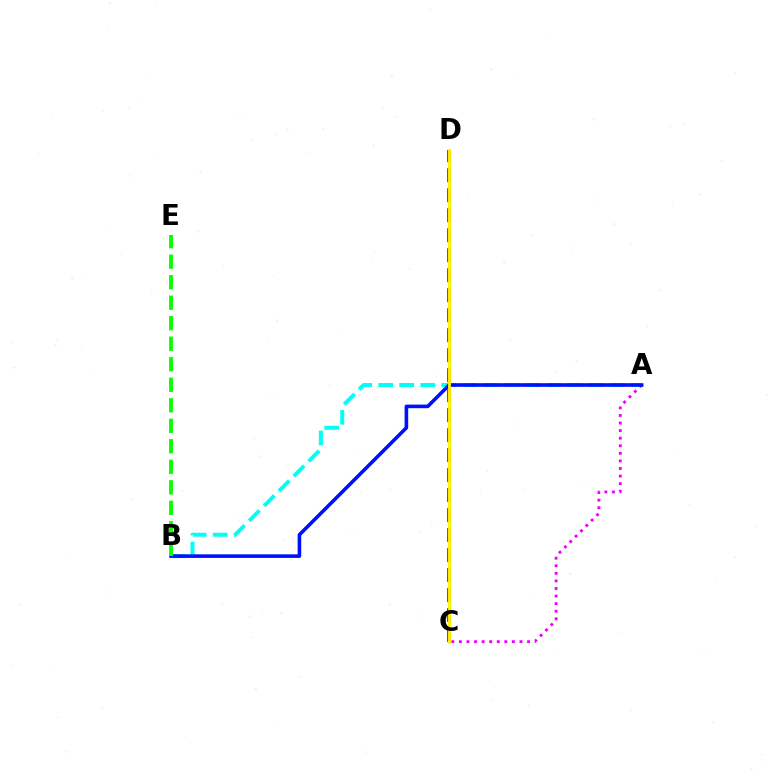{('A', 'B'): [{'color': '#00fff6', 'line_style': 'dashed', 'thickness': 2.86}, {'color': '#0010ff', 'line_style': 'solid', 'thickness': 2.59}], ('A', 'C'): [{'color': '#ee00ff', 'line_style': 'dotted', 'thickness': 2.06}], ('B', 'E'): [{'color': '#08ff00', 'line_style': 'dashed', 'thickness': 2.79}], ('C', 'D'): [{'color': '#ff0000', 'line_style': 'dashed', 'thickness': 2.72}, {'color': '#fcf500', 'line_style': 'solid', 'thickness': 2.05}]}